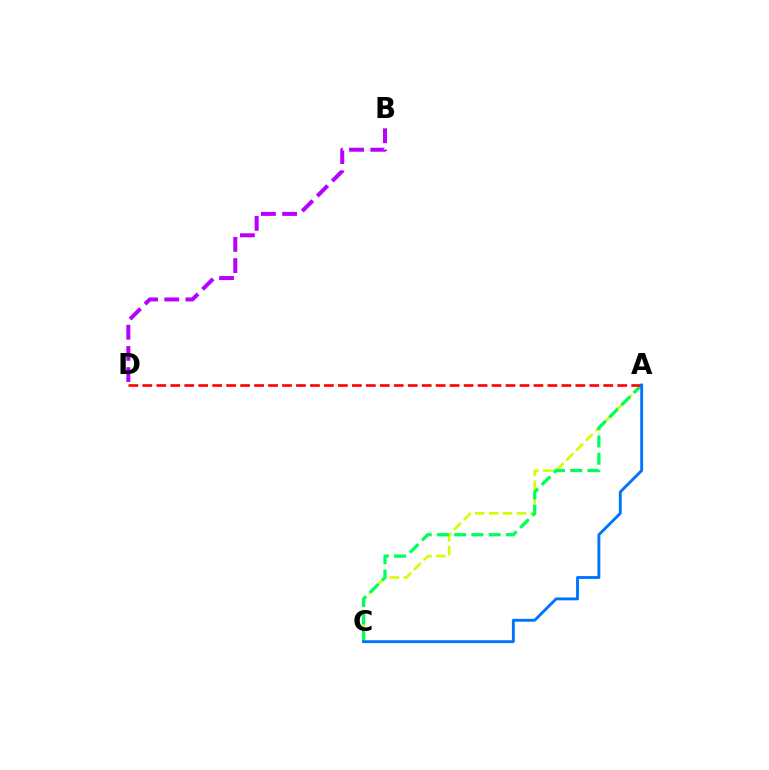{('B', 'D'): [{'color': '#b900ff', 'line_style': 'dashed', 'thickness': 2.88}], ('A', 'C'): [{'color': '#d1ff00', 'line_style': 'dashed', 'thickness': 1.88}, {'color': '#00ff5c', 'line_style': 'dashed', 'thickness': 2.34}, {'color': '#0074ff', 'line_style': 'solid', 'thickness': 2.07}], ('A', 'D'): [{'color': '#ff0000', 'line_style': 'dashed', 'thickness': 1.9}]}